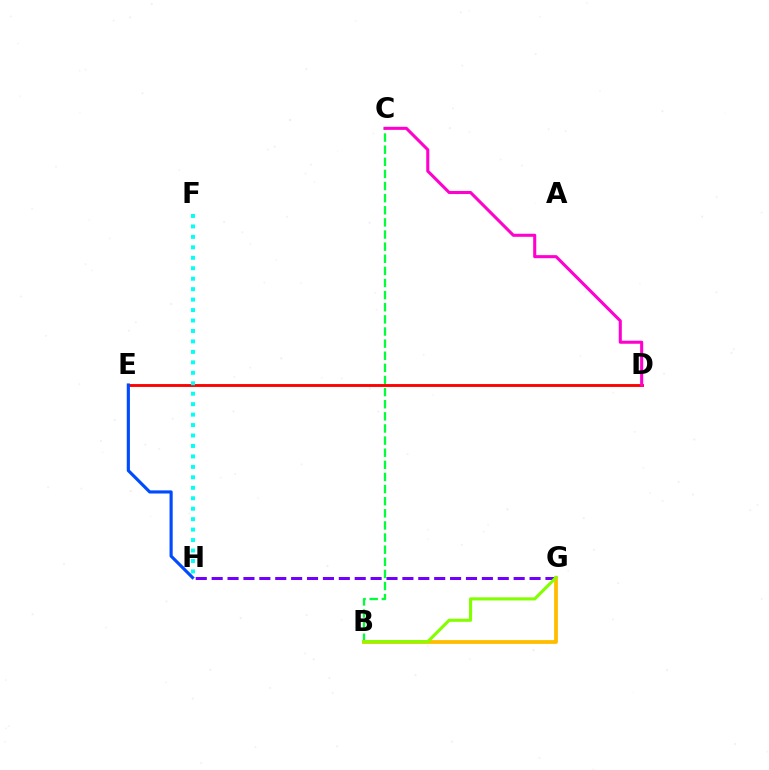{('B', 'C'): [{'color': '#00ff39', 'line_style': 'dashed', 'thickness': 1.65}], ('D', 'E'): [{'color': '#ff0000', 'line_style': 'solid', 'thickness': 2.06}], ('F', 'H'): [{'color': '#00fff6', 'line_style': 'dotted', 'thickness': 2.84}], ('E', 'H'): [{'color': '#004bff', 'line_style': 'solid', 'thickness': 2.26}], ('G', 'H'): [{'color': '#7200ff', 'line_style': 'dashed', 'thickness': 2.16}], ('B', 'G'): [{'color': '#ffbd00', 'line_style': 'solid', 'thickness': 2.73}, {'color': '#84ff00', 'line_style': 'solid', 'thickness': 2.23}], ('C', 'D'): [{'color': '#ff00cf', 'line_style': 'solid', 'thickness': 2.21}]}